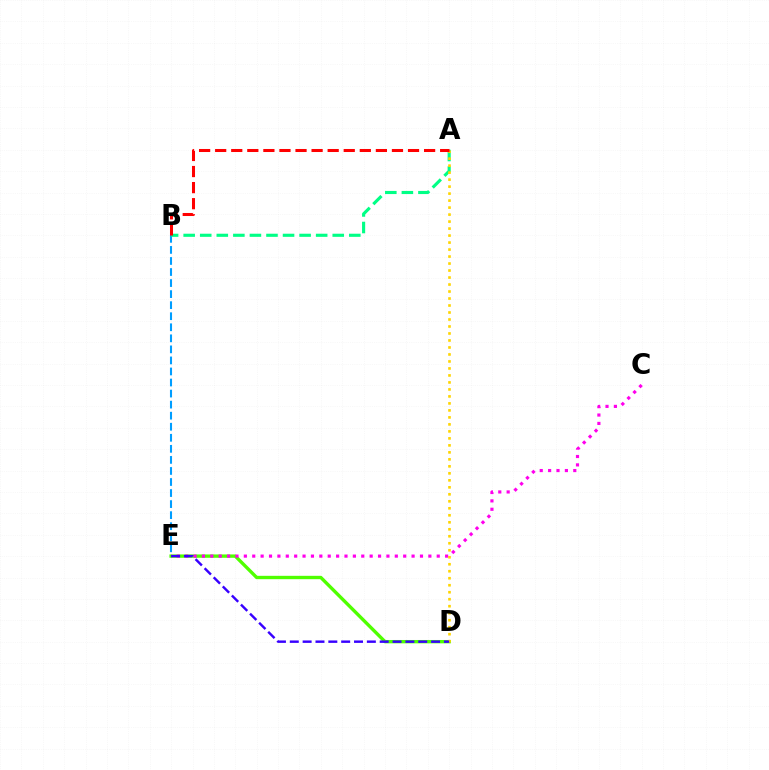{('B', 'E'): [{'color': '#009eff', 'line_style': 'dashed', 'thickness': 1.5}], ('D', 'E'): [{'color': '#4fff00', 'line_style': 'solid', 'thickness': 2.42}, {'color': '#3700ff', 'line_style': 'dashed', 'thickness': 1.74}], ('C', 'E'): [{'color': '#ff00ed', 'line_style': 'dotted', 'thickness': 2.28}], ('A', 'B'): [{'color': '#00ff86', 'line_style': 'dashed', 'thickness': 2.25}, {'color': '#ff0000', 'line_style': 'dashed', 'thickness': 2.18}], ('A', 'D'): [{'color': '#ffd500', 'line_style': 'dotted', 'thickness': 1.9}]}